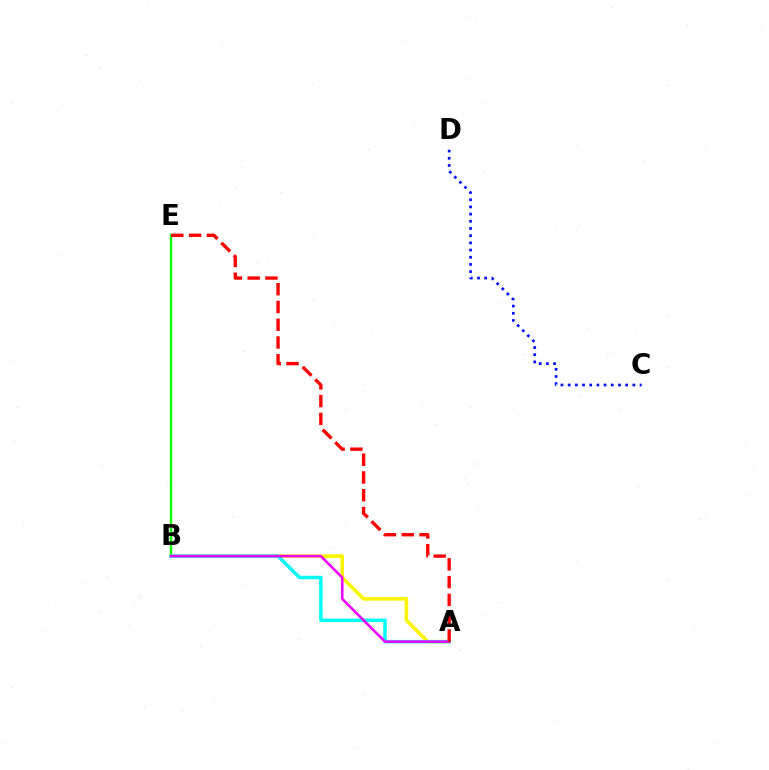{('B', 'E'): [{'color': '#08ff00', 'line_style': 'solid', 'thickness': 1.7}], ('C', 'D'): [{'color': '#0010ff', 'line_style': 'dotted', 'thickness': 1.95}], ('A', 'B'): [{'color': '#fcf500', 'line_style': 'solid', 'thickness': 2.6}, {'color': '#00fff6', 'line_style': 'solid', 'thickness': 2.51}, {'color': '#ee00ff', 'line_style': 'solid', 'thickness': 1.85}], ('A', 'E'): [{'color': '#ff0000', 'line_style': 'dashed', 'thickness': 2.41}]}